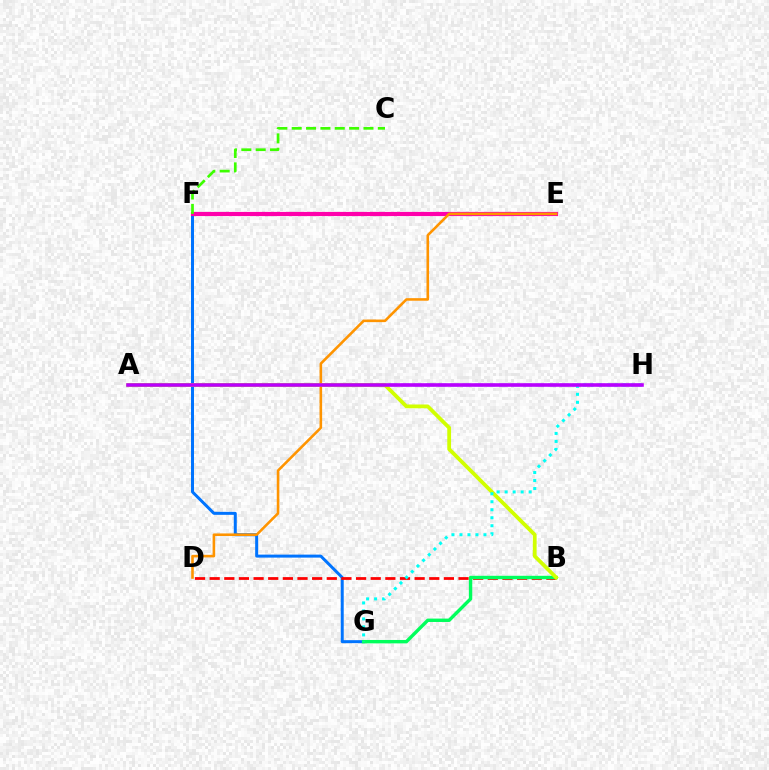{('F', 'G'): [{'color': '#0074ff', 'line_style': 'solid', 'thickness': 2.16}], ('E', 'F'): [{'color': '#ff00ac', 'line_style': 'solid', 'thickness': 3.0}], ('C', 'F'): [{'color': '#3dff00', 'line_style': 'dashed', 'thickness': 1.95}], ('D', 'E'): [{'color': '#ff9400', 'line_style': 'solid', 'thickness': 1.86}], ('A', 'H'): [{'color': '#2500ff', 'line_style': 'dashed', 'thickness': 1.66}, {'color': '#b900ff', 'line_style': 'solid', 'thickness': 2.58}], ('B', 'D'): [{'color': '#ff0000', 'line_style': 'dashed', 'thickness': 1.99}], ('B', 'G'): [{'color': '#00ff5c', 'line_style': 'solid', 'thickness': 2.44}], ('A', 'B'): [{'color': '#d1ff00', 'line_style': 'solid', 'thickness': 2.73}], ('G', 'H'): [{'color': '#00fff6', 'line_style': 'dotted', 'thickness': 2.17}]}